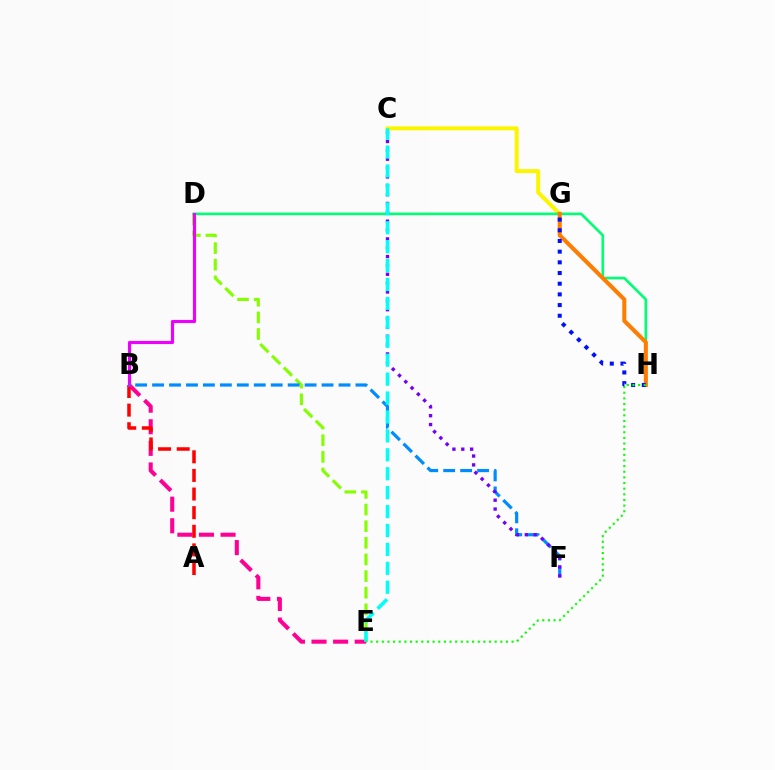{('C', 'G'): [{'color': '#fcf500', 'line_style': 'solid', 'thickness': 2.87}], ('B', 'E'): [{'color': '#ff0094', 'line_style': 'dashed', 'thickness': 2.93}], ('A', 'B'): [{'color': '#ff0000', 'line_style': 'dashed', 'thickness': 2.53}], ('D', 'E'): [{'color': '#84ff00', 'line_style': 'dashed', 'thickness': 2.26}], ('D', 'H'): [{'color': '#00ff74', 'line_style': 'solid', 'thickness': 1.9}], ('G', 'H'): [{'color': '#ff7c00', 'line_style': 'solid', 'thickness': 2.91}, {'color': '#0010ff', 'line_style': 'dotted', 'thickness': 2.9}], ('B', 'D'): [{'color': '#ee00ff', 'line_style': 'solid', 'thickness': 2.25}], ('B', 'F'): [{'color': '#008cff', 'line_style': 'dashed', 'thickness': 2.3}], ('C', 'F'): [{'color': '#7200ff', 'line_style': 'dotted', 'thickness': 2.41}], ('C', 'E'): [{'color': '#00fff6', 'line_style': 'dashed', 'thickness': 2.57}], ('E', 'H'): [{'color': '#08ff00', 'line_style': 'dotted', 'thickness': 1.53}]}